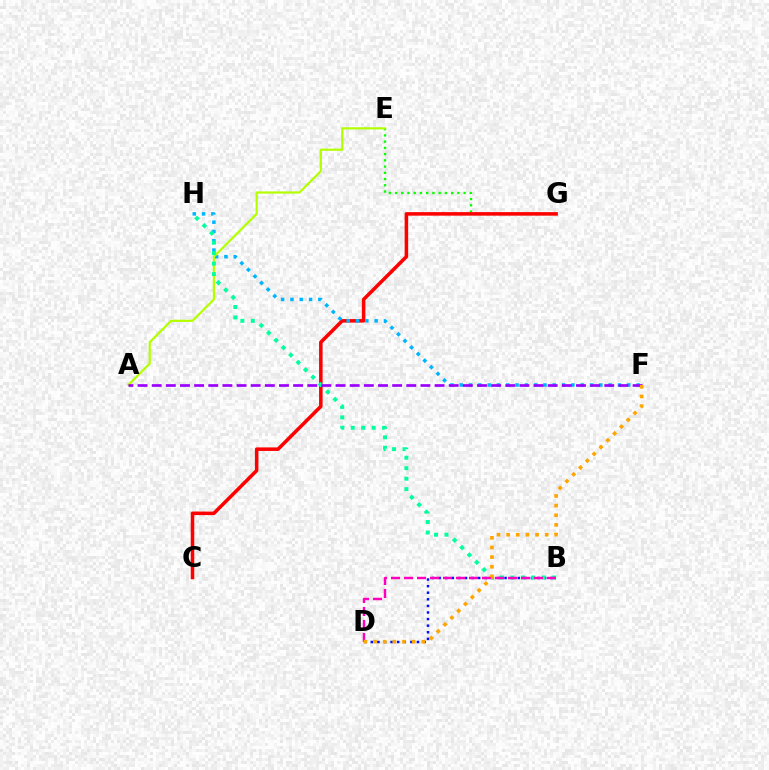{('E', 'G'): [{'color': '#08ff00', 'line_style': 'dotted', 'thickness': 1.69}], ('C', 'G'): [{'color': '#ff0000', 'line_style': 'solid', 'thickness': 2.54}], ('F', 'H'): [{'color': '#00b5ff', 'line_style': 'dotted', 'thickness': 2.53}], ('A', 'E'): [{'color': '#b3ff00', 'line_style': 'solid', 'thickness': 1.58}], ('B', 'D'): [{'color': '#0010ff', 'line_style': 'dotted', 'thickness': 1.79}, {'color': '#ff00bd', 'line_style': 'dashed', 'thickness': 1.77}], ('B', 'H'): [{'color': '#00ff9d', 'line_style': 'dotted', 'thickness': 2.84}], ('A', 'F'): [{'color': '#9b00ff', 'line_style': 'dashed', 'thickness': 1.92}], ('D', 'F'): [{'color': '#ffa500', 'line_style': 'dotted', 'thickness': 2.62}]}